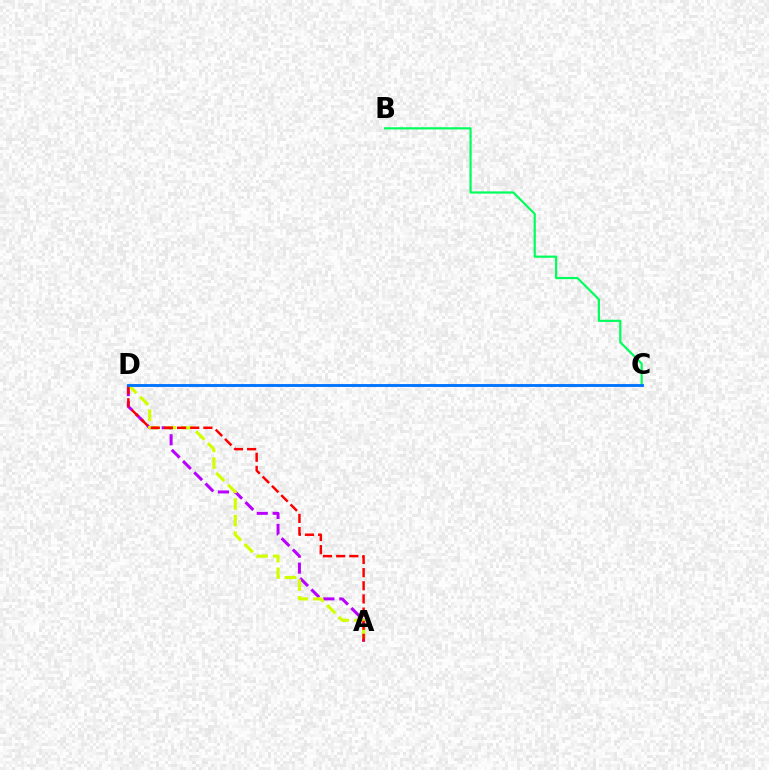{('A', 'D'): [{'color': '#b900ff', 'line_style': 'dashed', 'thickness': 2.16}, {'color': '#d1ff00', 'line_style': 'dashed', 'thickness': 2.25}, {'color': '#ff0000', 'line_style': 'dashed', 'thickness': 1.79}], ('B', 'C'): [{'color': '#00ff5c', 'line_style': 'solid', 'thickness': 1.58}], ('C', 'D'): [{'color': '#0074ff', 'line_style': 'solid', 'thickness': 2.07}]}